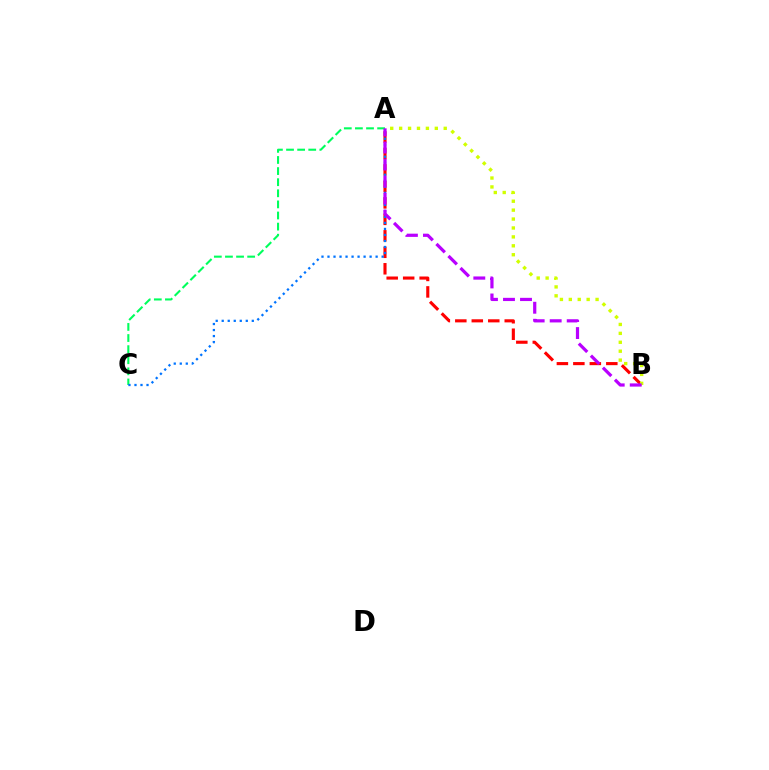{('A', 'B'): [{'color': '#ff0000', 'line_style': 'dashed', 'thickness': 2.24}, {'color': '#d1ff00', 'line_style': 'dotted', 'thickness': 2.42}, {'color': '#b900ff', 'line_style': 'dashed', 'thickness': 2.31}], ('A', 'C'): [{'color': '#00ff5c', 'line_style': 'dashed', 'thickness': 1.51}, {'color': '#0074ff', 'line_style': 'dotted', 'thickness': 1.63}]}